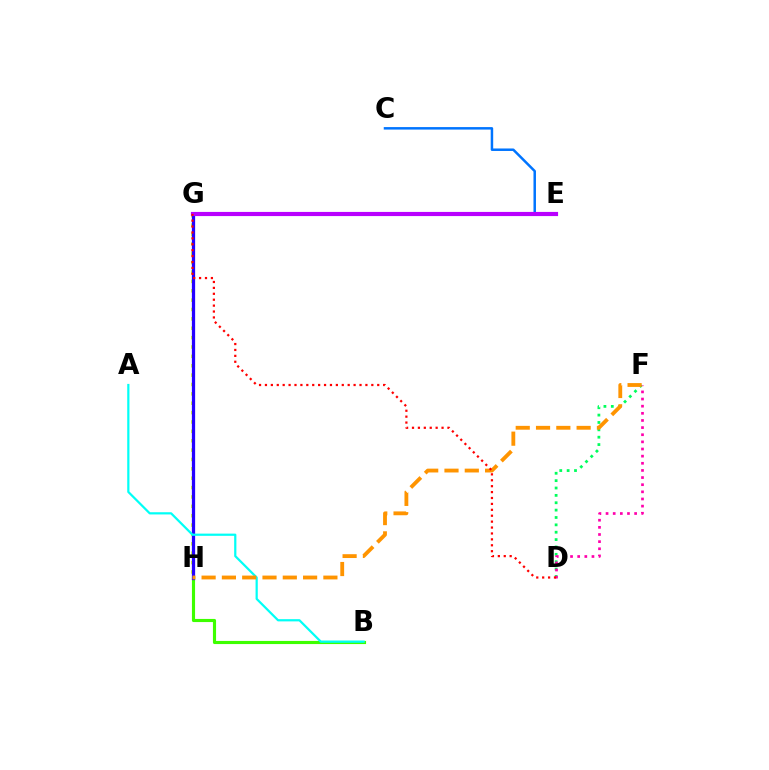{('D', 'F'): [{'color': '#00ff5c', 'line_style': 'dotted', 'thickness': 2.0}, {'color': '#ff00ac', 'line_style': 'dotted', 'thickness': 1.94}], ('B', 'H'): [{'color': '#3dff00', 'line_style': 'solid', 'thickness': 2.25}], ('C', 'E'): [{'color': '#0074ff', 'line_style': 'solid', 'thickness': 1.79}], ('G', 'H'): [{'color': '#d1ff00', 'line_style': 'dotted', 'thickness': 2.55}, {'color': '#2500ff', 'line_style': 'solid', 'thickness': 2.35}], ('E', 'G'): [{'color': '#b900ff', 'line_style': 'solid', 'thickness': 2.99}], ('A', 'B'): [{'color': '#00fff6', 'line_style': 'solid', 'thickness': 1.6}], ('F', 'H'): [{'color': '#ff9400', 'line_style': 'dashed', 'thickness': 2.76}], ('D', 'G'): [{'color': '#ff0000', 'line_style': 'dotted', 'thickness': 1.61}]}